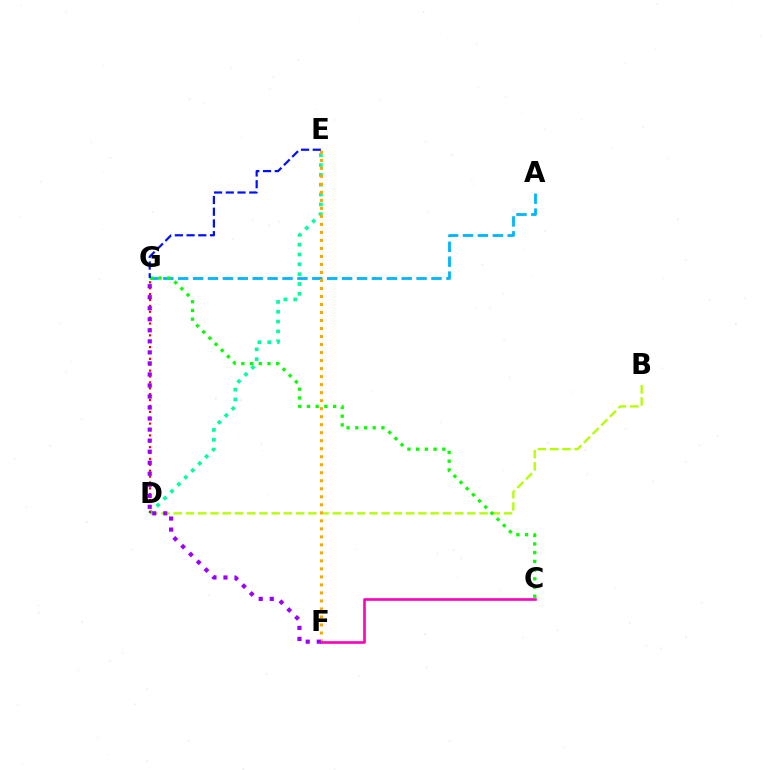{('B', 'D'): [{'color': '#b3ff00', 'line_style': 'dashed', 'thickness': 1.66}], ('A', 'G'): [{'color': '#00b5ff', 'line_style': 'dashed', 'thickness': 2.02}], ('D', 'E'): [{'color': '#00ff9d', 'line_style': 'dotted', 'thickness': 2.67}], ('E', 'F'): [{'color': '#ffa500', 'line_style': 'dotted', 'thickness': 2.18}], ('C', 'F'): [{'color': '#ff00bd', 'line_style': 'solid', 'thickness': 1.88}], ('D', 'G'): [{'color': '#ff0000', 'line_style': 'dotted', 'thickness': 1.6}], ('C', 'G'): [{'color': '#08ff00', 'line_style': 'dotted', 'thickness': 2.37}], ('F', 'G'): [{'color': '#9b00ff', 'line_style': 'dotted', 'thickness': 3.0}], ('E', 'G'): [{'color': '#0010ff', 'line_style': 'dashed', 'thickness': 1.59}]}